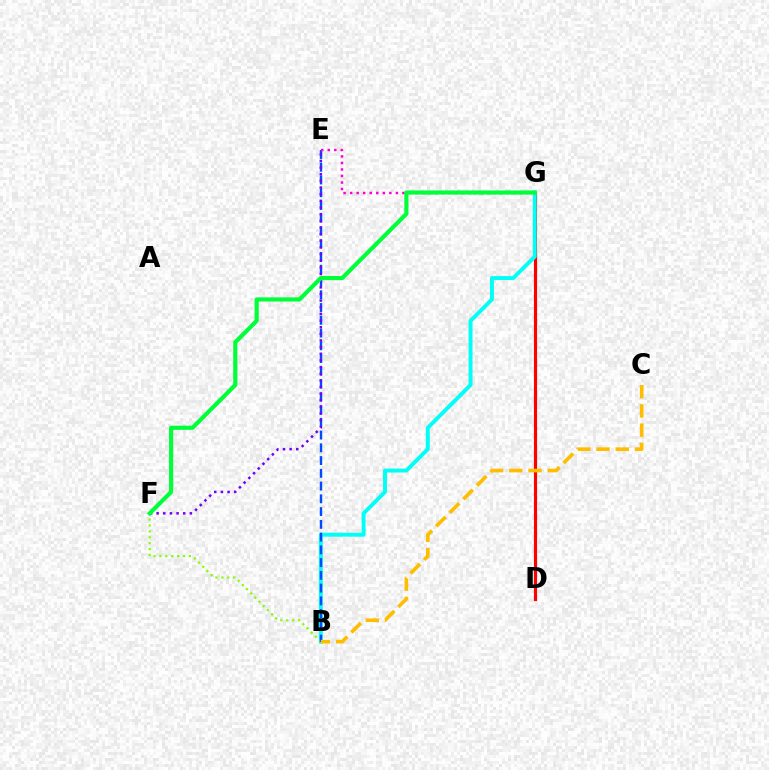{('D', 'G'): [{'color': '#ff0000', 'line_style': 'solid', 'thickness': 2.27}], ('B', 'G'): [{'color': '#00fff6', 'line_style': 'solid', 'thickness': 2.83}], ('B', 'F'): [{'color': '#84ff00', 'line_style': 'dotted', 'thickness': 1.6}], ('B', 'E'): [{'color': '#004bff', 'line_style': 'dashed', 'thickness': 1.73}], ('E', 'F'): [{'color': '#7200ff', 'line_style': 'dotted', 'thickness': 1.81}], ('B', 'C'): [{'color': '#ffbd00', 'line_style': 'dashed', 'thickness': 2.61}], ('E', 'G'): [{'color': '#ff00cf', 'line_style': 'dotted', 'thickness': 1.78}], ('F', 'G'): [{'color': '#00ff39', 'line_style': 'solid', 'thickness': 2.99}]}